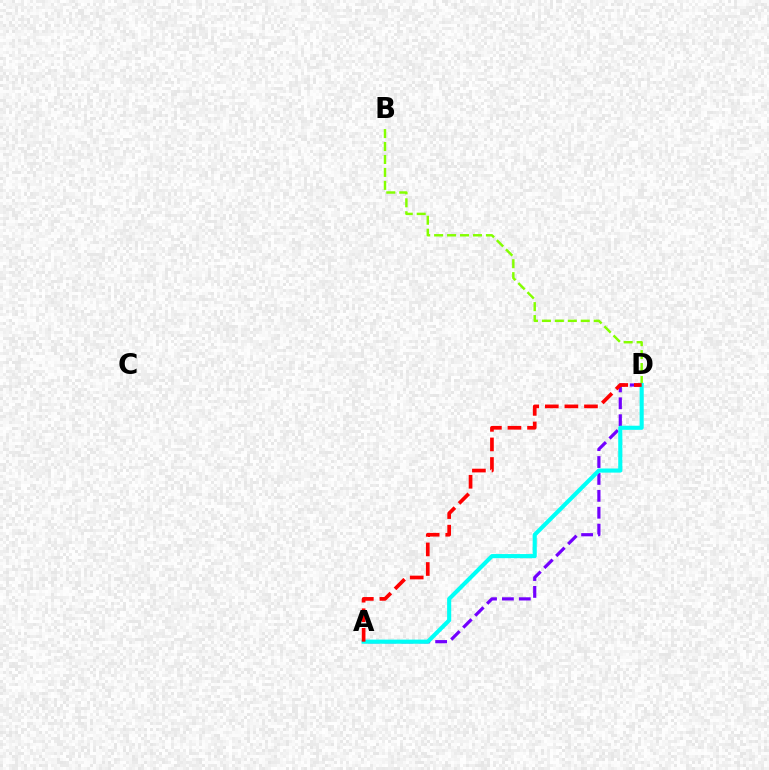{('A', 'D'): [{'color': '#7200ff', 'line_style': 'dashed', 'thickness': 2.3}, {'color': '#00fff6', 'line_style': 'solid', 'thickness': 2.96}, {'color': '#ff0000', 'line_style': 'dashed', 'thickness': 2.66}], ('B', 'D'): [{'color': '#84ff00', 'line_style': 'dashed', 'thickness': 1.76}]}